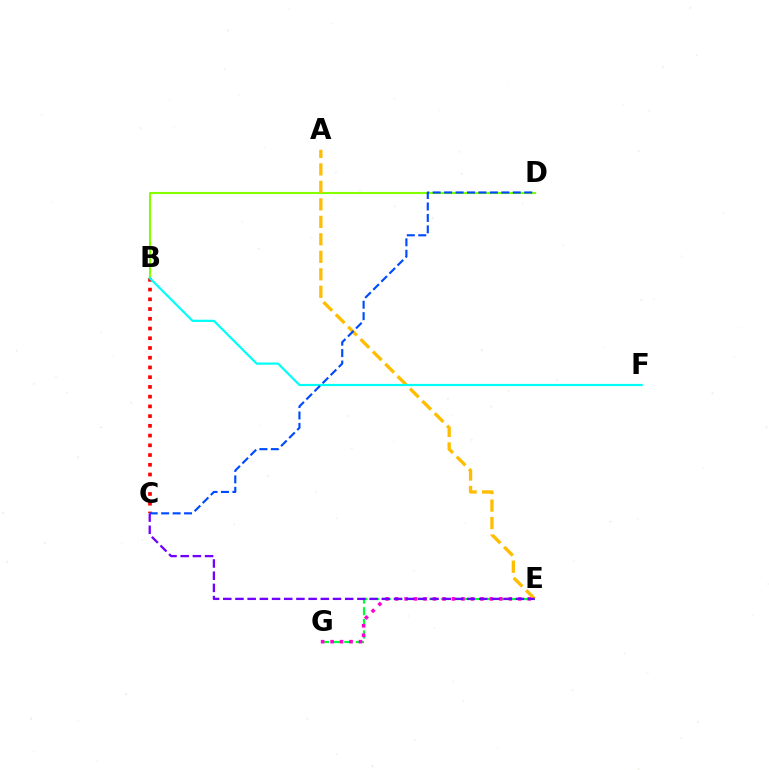{('B', 'D'): [{'color': '#84ff00', 'line_style': 'solid', 'thickness': 1.53}], ('B', 'C'): [{'color': '#ff0000', 'line_style': 'dotted', 'thickness': 2.64}], ('E', 'G'): [{'color': '#00ff39', 'line_style': 'dashed', 'thickness': 1.58}, {'color': '#ff00cf', 'line_style': 'dotted', 'thickness': 2.57}], ('A', 'E'): [{'color': '#ffbd00', 'line_style': 'dashed', 'thickness': 2.38}], ('B', 'F'): [{'color': '#00fff6', 'line_style': 'solid', 'thickness': 1.57}], ('C', 'D'): [{'color': '#004bff', 'line_style': 'dashed', 'thickness': 1.55}], ('C', 'E'): [{'color': '#7200ff', 'line_style': 'dashed', 'thickness': 1.66}]}